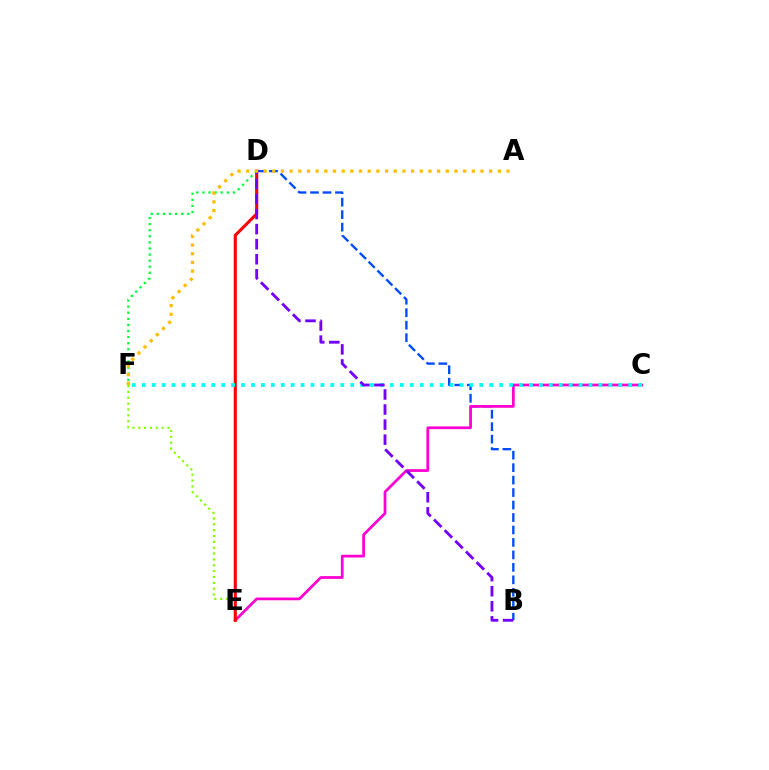{('B', 'D'): [{'color': '#004bff', 'line_style': 'dashed', 'thickness': 1.69}, {'color': '#7200ff', 'line_style': 'dashed', 'thickness': 2.05}], ('C', 'E'): [{'color': '#ff00cf', 'line_style': 'solid', 'thickness': 1.98}], ('E', 'F'): [{'color': '#84ff00', 'line_style': 'dotted', 'thickness': 1.59}], ('D', 'E'): [{'color': '#ff0000', 'line_style': 'solid', 'thickness': 2.23}], ('C', 'F'): [{'color': '#00fff6', 'line_style': 'dotted', 'thickness': 2.7}], ('D', 'F'): [{'color': '#00ff39', 'line_style': 'dotted', 'thickness': 1.66}], ('A', 'F'): [{'color': '#ffbd00', 'line_style': 'dotted', 'thickness': 2.36}]}